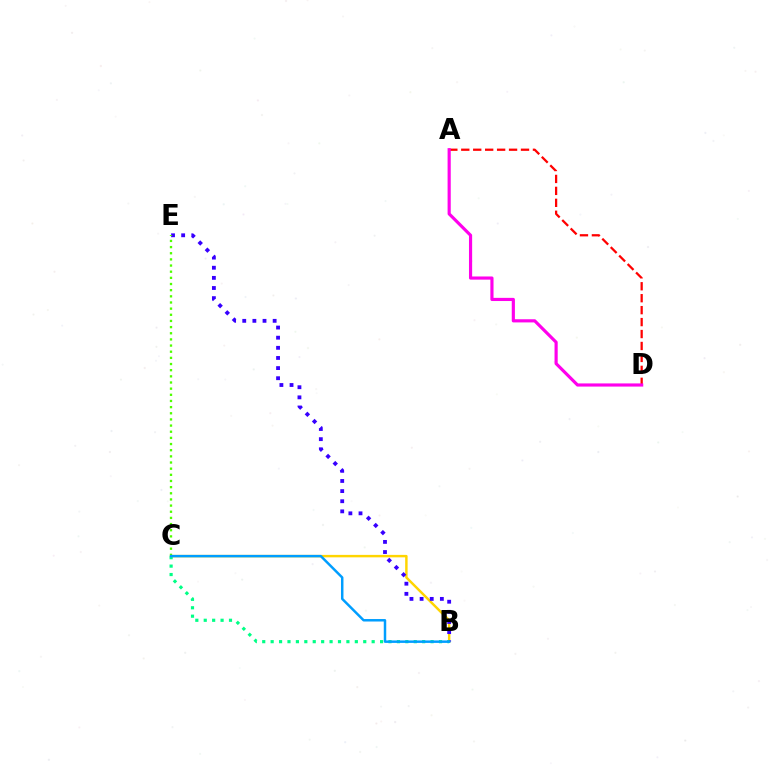{('B', 'C'): [{'color': '#ffd500', 'line_style': 'solid', 'thickness': 1.77}, {'color': '#00ff86', 'line_style': 'dotted', 'thickness': 2.29}, {'color': '#009eff', 'line_style': 'solid', 'thickness': 1.78}], ('A', 'D'): [{'color': '#ff0000', 'line_style': 'dashed', 'thickness': 1.62}, {'color': '#ff00ed', 'line_style': 'solid', 'thickness': 2.27}], ('B', 'E'): [{'color': '#3700ff', 'line_style': 'dotted', 'thickness': 2.75}], ('C', 'E'): [{'color': '#4fff00', 'line_style': 'dotted', 'thickness': 1.67}]}